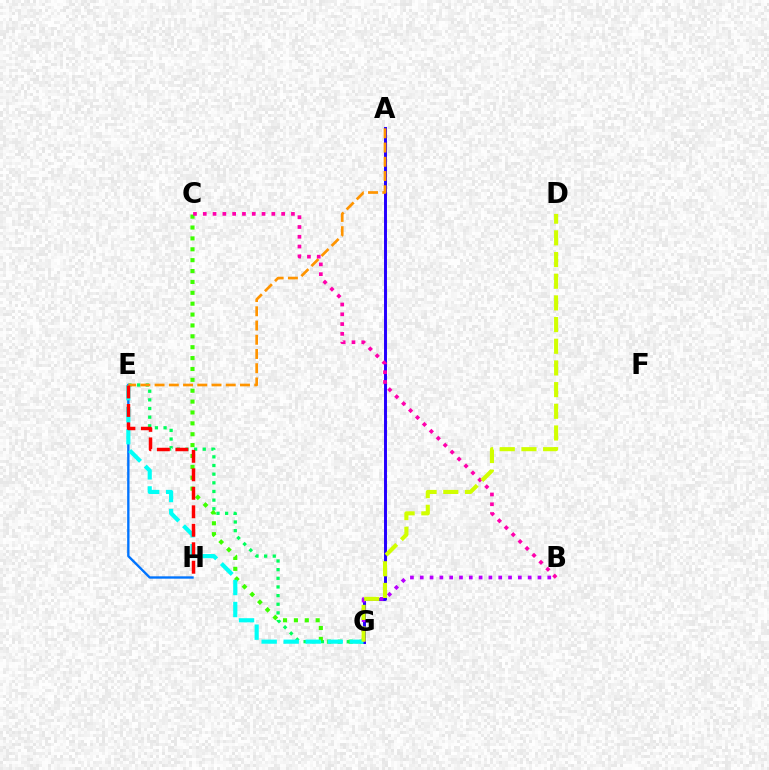{('E', 'G'): [{'color': '#00ff5c', 'line_style': 'dotted', 'thickness': 2.35}, {'color': '#00fff6', 'line_style': 'dashed', 'thickness': 2.99}], ('C', 'G'): [{'color': '#3dff00', 'line_style': 'dotted', 'thickness': 2.96}], ('A', 'G'): [{'color': '#2500ff', 'line_style': 'solid', 'thickness': 2.13}], ('B', 'G'): [{'color': '#b900ff', 'line_style': 'dotted', 'thickness': 2.67}], ('E', 'H'): [{'color': '#0074ff', 'line_style': 'solid', 'thickness': 1.7}, {'color': '#ff0000', 'line_style': 'dashed', 'thickness': 2.51}], ('A', 'E'): [{'color': '#ff9400', 'line_style': 'dashed', 'thickness': 1.93}], ('B', 'C'): [{'color': '#ff00ac', 'line_style': 'dotted', 'thickness': 2.66}], ('D', 'G'): [{'color': '#d1ff00', 'line_style': 'dashed', 'thickness': 2.95}]}